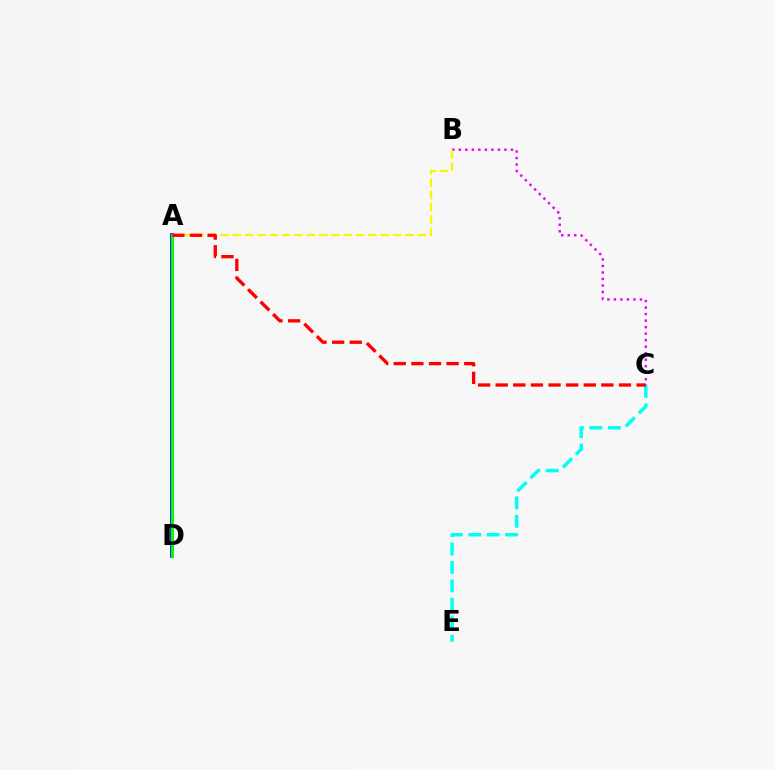{('A', 'D'): [{'color': '#0010ff', 'line_style': 'solid', 'thickness': 2.69}, {'color': '#08ff00', 'line_style': 'solid', 'thickness': 2.1}], ('C', 'E'): [{'color': '#00fff6', 'line_style': 'dashed', 'thickness': 2.51}], ('B', 'C'): [{'color': '#ee00ff', 'line_style': 'dotted', 'thickness': 1.77}], ('A', 'B'): [{'color': '#fcf500', 'line_style': 'dashed', 'thickness': 1.67}], ('A', 'C'): [{'color': '#ff0000', 'line_style': 'dashed', 'thickness': 2.39}]}